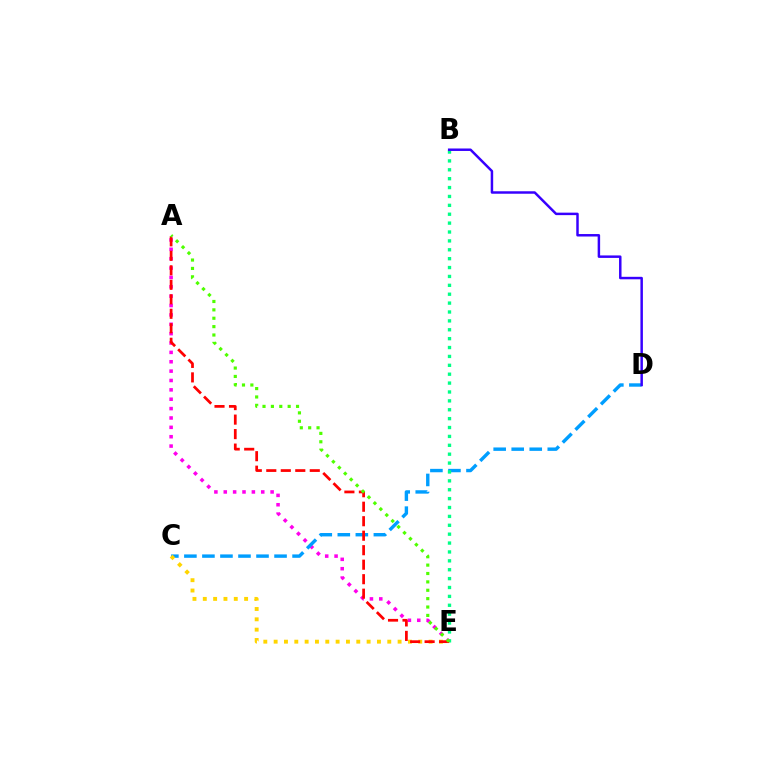{('A', 'E'): [{'color': '#ff00ed', 'line_style': 'dotted', 'thickness': 2.55}, {'color': '#ff0000', 'line_style': 'dashed', 'thickness': 1.97}, {'color': '#4fff00', 'line_style': 'dotted', 'thickness': 2.28}], ('C', 'D'): [{'color': '#009eff', 'line_style': 'dashed', 'thickness': 2.45}], ('B', 'E'): [{'color': '#00ff86', 'line_style': 'dotted', 'thickness': 2.41}], ('C', 'E'): [{'color': '#ffd500', 'line_style': 'dotted', 'thickness': 2.81}], ('B', 'D'): [{'color': '#3700ff', 'line_style': 'solid', 'thickness': 1.78}]}